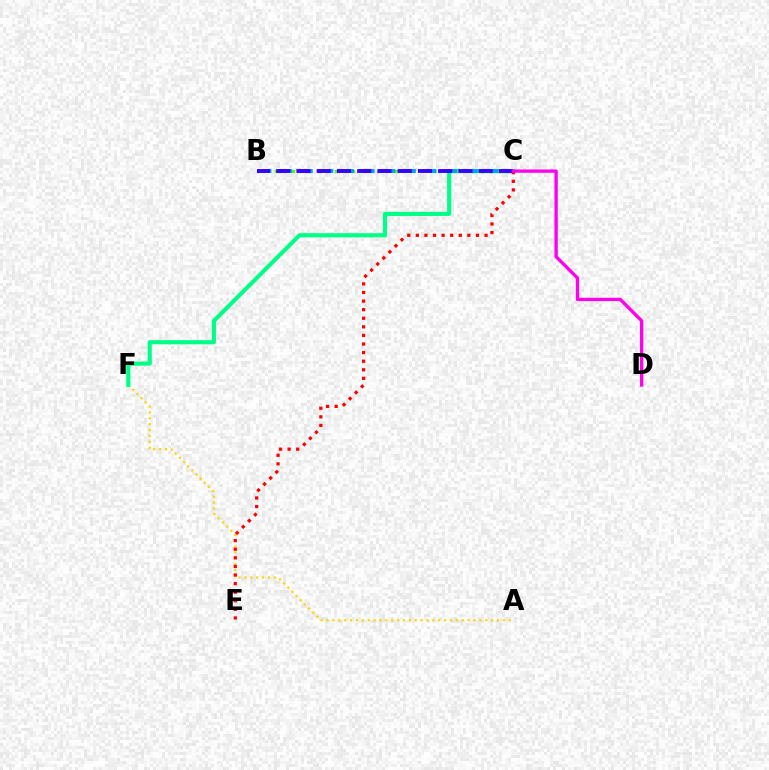{('A', 'F'): [{'color': '#ffd500', 'line_style': 'dotted', 'thickness': 1.6}], ('C', 'F'): [{'color': '#00ff86', 'line_style': 'solid', 'thickness': 2.97}], ('B', 'C'): [{'color': '#4fff00', 'line_style': 'dotted', 'thickness': 2.33}, {'color': '#009eff', 'line_style': 'dashed', 'thickness': 2.8}, {'color': '#3700ff', 'line_style': 'dashed', 'thickness': 2.75}], ('C', 'E'): [{'color': '#ff0000', 'line_style': 'dotted', 'thickness': 2.33}], ('C', 'D'): [{'color': '#ff00ed', 'line_style': 'solid', 'thickness': 2.39}]}